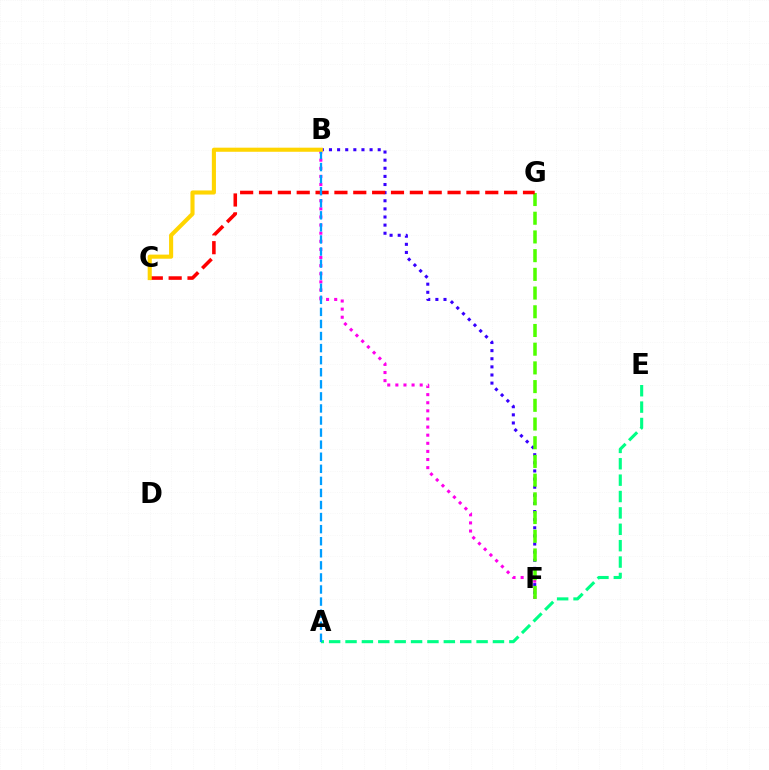{('A', 'E'): [{'color': '#00ff86', 'line_style': 'dashed', 'thickness': 2.23}], ('B', 'F'): [{'color': '#3700ff', 'line_style': 'dotted', 'thickness': 2.21}, {'color': '#ff00ed', 'line_style': 'dotted', 'thickness': 2.2}], ('F', 'G'): [{'color': '#4fff00', 'line_style': 'dashed', 'thickness': 2.54}], ('C', 'G'): [{'color': '#ff0000', 'line_style': 'dashed', 'thickness': 2.56}], ('A', 'B'): [{'color': '#009eff', 'line_style': 'dashed', 'thickness': 1.64}], ('B', 'C'): [{'color': '#ffd500', 'line_style': 'solid', 'thickness': 2.95}]}